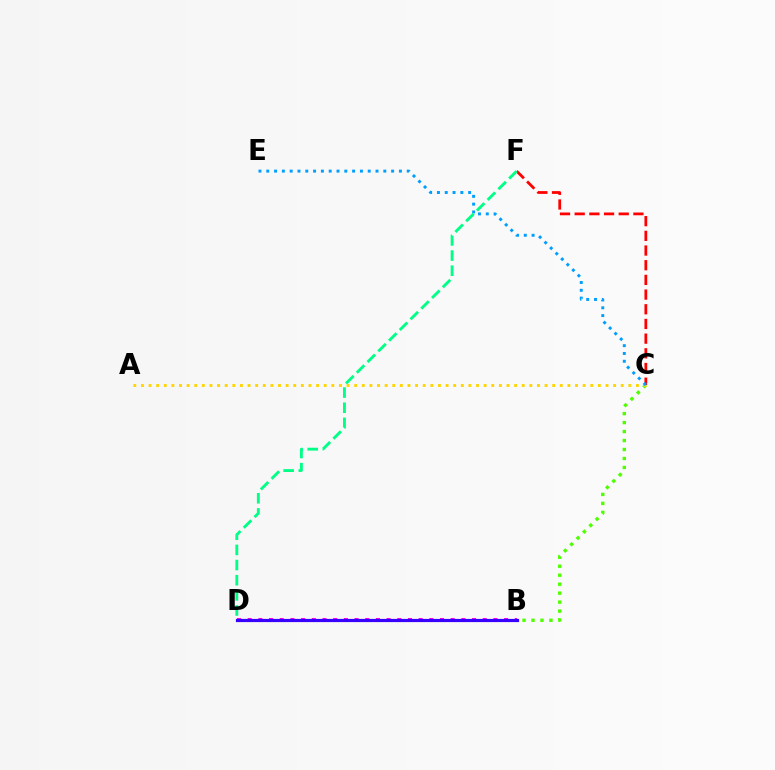{('B', 'C'): [{'color': '#4fff00', 'line_style': 'dotted', 'thickness': 2.44}], ('B', 'D'): [{'color': '#ff00ed', 'line_style': 'dotted', 'thickness': 2.9}, {'color': '#3700ff', 'line_style': 'solid', 'thickness': 2.29}], ('A', 'C'): [{'color': '#ffd500', 'line_style': 'dotted', 'thickness': 2.07}], ('C', 'F'): [{'color': '#ff0000', 'line_style': 'dashed', 'thickness': 1.99}], ('C', 'E'): [{'color': '#009eff', 'line_style': 'dotted', 'thickness': 2.12}], ('D', 'F'): [{'color': '#00ff86', 'line_style': 'dashed', 'thickness': 2.06}]}